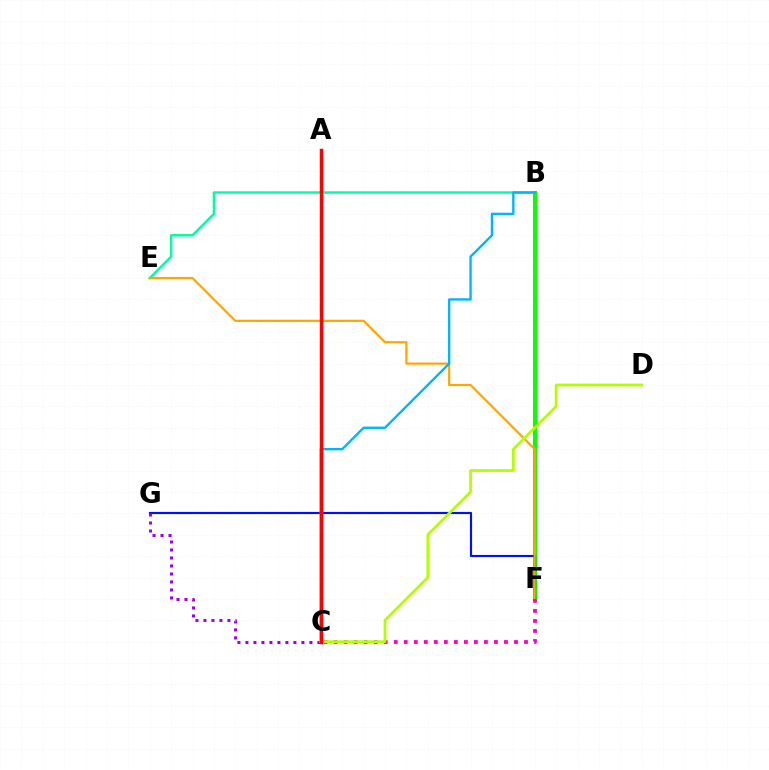{('B', 'E'): [{'color': '#00ff9d', 'line_style': 'solid', 'thickness': 1.74}], ('B', 'F'): [{'color': '#08ff00', 'line_style': 'solid', 'thickness': 2.89}], ('F', 'G'): [{'color': '#0010ff', 'line_style': 'solid', 'thickness': 1.56}], ('C', 'G'): [{'color': '#9b00ff', 'line_style': 'dotted', 'thickness': 2.17}], ('E', 'F'): [{'color': '#ffa500', 'line_style': 'solid', 'thickness': 1.59}], ('B', 'C'): [{'color': '#00b5ff', 'line_style': 'solid', 'thickness': 1.71}], ('C', 'F'): [{'color': '#ff00bd', 'line_style': 'dotted', 'thickness': 2.72}], ('C', 'D'): [{'color': '#b3ff00', 'line_style': 'solid', 'thickness': 1.99}], ('A', 'C'): [{'color': '#ff0000', 'line_style': 'solid', 'thickness': 2.5}]}